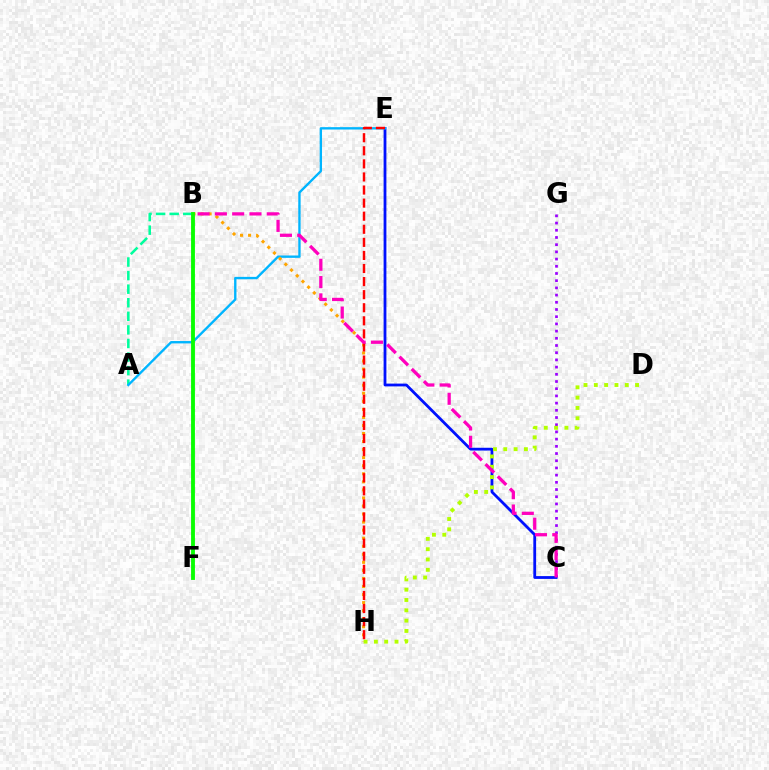{('C', 'G'): [{'color': '#9b00ff', 'line_style': 'dotted', 'thickness': 1.96}], ('C', 'E'): [{'color': '#0010ff', 'line_style': 'solid', 'thickness': 2.01}], ('A', 'B'): [{'color': '#00ff9d', 'line_style': 'dashed', 'thickness': 1.84}], ('A', 'E'): [{'color': '#00b5ff', 'line_style': 'solid', 'thickness': 1.7}], ('B', 'H'): [{'color': '#ffa500', 'line_style': 'dotted', 'thickness': 2.19}], ('E', 'H'): [{'color': '#ff0000', 'line_style': 'dashed', 'thickness': 1.78}], ('D', 'H'): [{'color': '#b3ff00', 'line_style': 'dotted', 'thickness': 2.8}], ('B', 'F'): [{'color': '#08ff00', 'line_style': 'solid', 'thickness': 2.77}], ('B', 'C'): [{'color': '#ff00bd', 'line_style': 'dashed', 'thickness': 2.35}]}